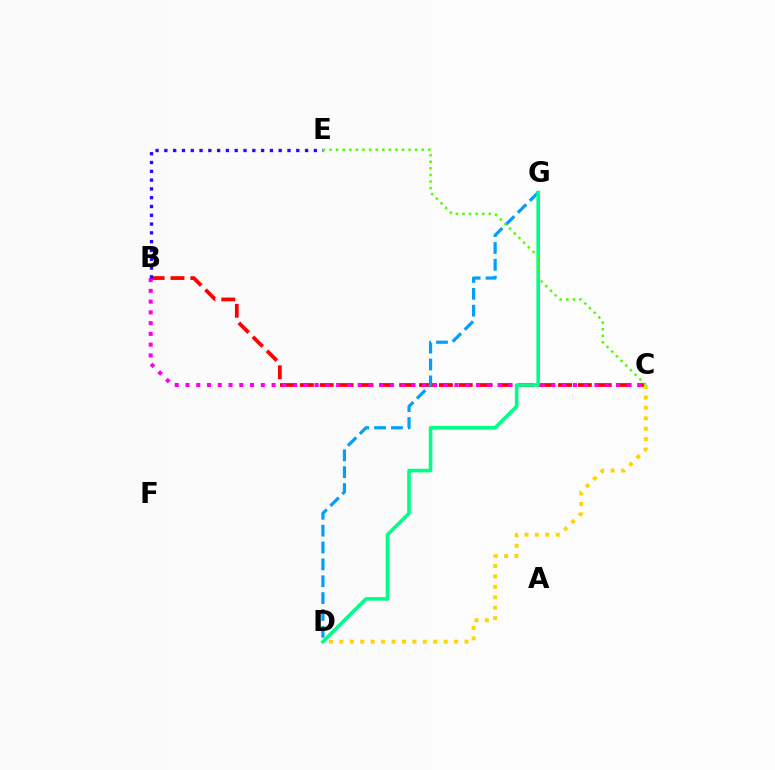{('B', 'C'): [{'color': '#ff0000', 'line_style': 'dashed', 'thickness': 2.7}, {'color': '#ff00ed', 'line_style': 'dotted', 'thickness': 2.92}], ('C', 'D'): [{'color': '#ffd500', 'line_style': 'dotted', 'thickness': 2.83}], ('D', 'G'): [{'color': '#009eff', 'line_style': 'dashed', 'thickness': 2.29}, {'color': '#00ff86', 'line_style': 'solid', 'thickness': 2.59}], ('B', 'E'): [{'color': '#3700ff', 'line_style': 'dotted', 'thickness': 2.39}], ('C', 'E'): [{'color': '#4fff00', 'line_style': 'dotted', 'thickness': 1.79}]}